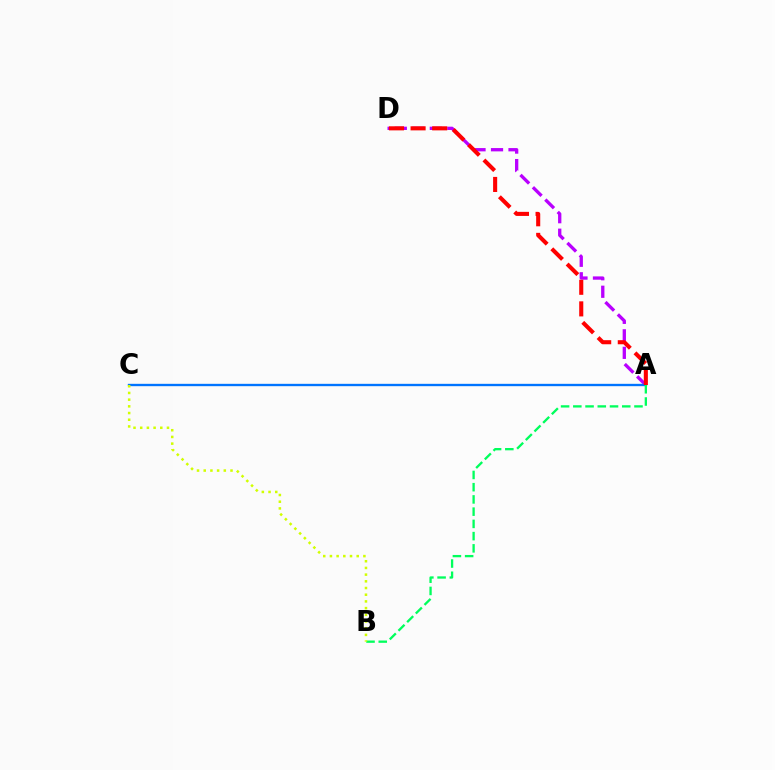{('A', 'D'): [{'color': '#b900ff', 'line_style': 'dashed', 'thickness': 2.38}, {'color': '#ff0000', 'line_style': 'dashed', 'thickness': 2.93}], ('A', 'C'): [{'color': '#0074ff', 'line_style': 'solid', 'thickness': 1.69}], ('A', 'B'): [{'color': '#00ff5c', 'line_style': 'dashed', 'thickness': 1.66}], ('B', 'C'): [{'color': '#d1ff00', 'line_style': 'dotted', 'thickness': 1.82}]}